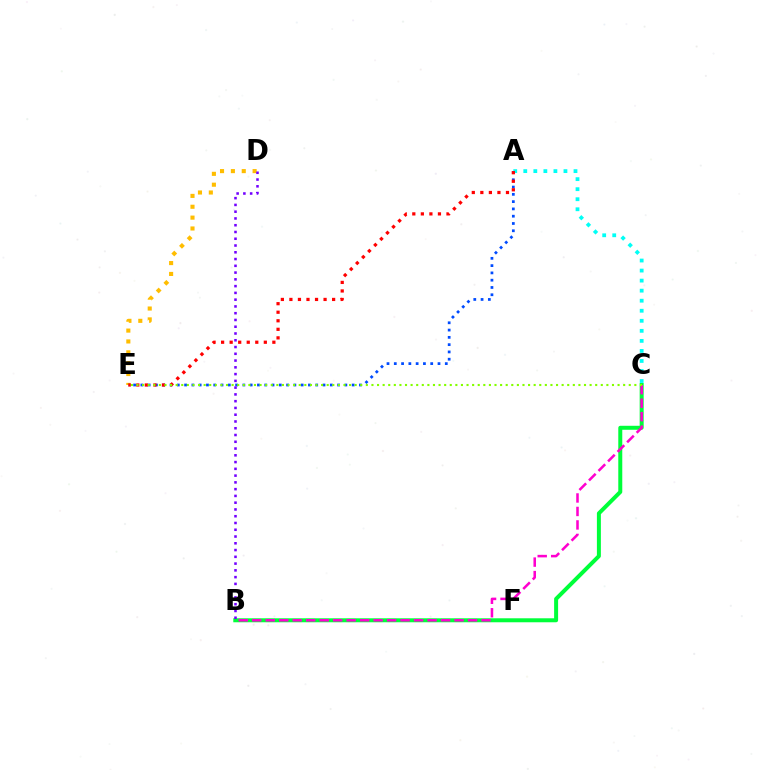{('A', 'C'): [{'color': '#00fff6', 'line_style': 'dotted', 'thickness': 2.73}], ('D', 'E'): [{'color': '#ffbd00', 'line_style': 'dotted', 'thickness': 2.95}], ('A', 'E'): [{'color': '#004bff', 'line_style': 'dotted', 'thickness': 1.98}, {'color': '#ff0000', 'line_style': 'dotted', 'thickness': 2.32}], ('B', 'C'): [{'color': '#00ff39', 'line_style': 'solid', 'thickness': 2.87}, {'color': '#ff00cf', 'line_style': 'dashed', 'thickness': 1.83}], ('B', 'D'): [{'color': '#7200ff', 'line_style': 'dotted', 'thickness': 1.84}], ('C', 'E'): [{'color': '#84ff00', 'line_style': 'dotted', 'thickness': 1.52}]}